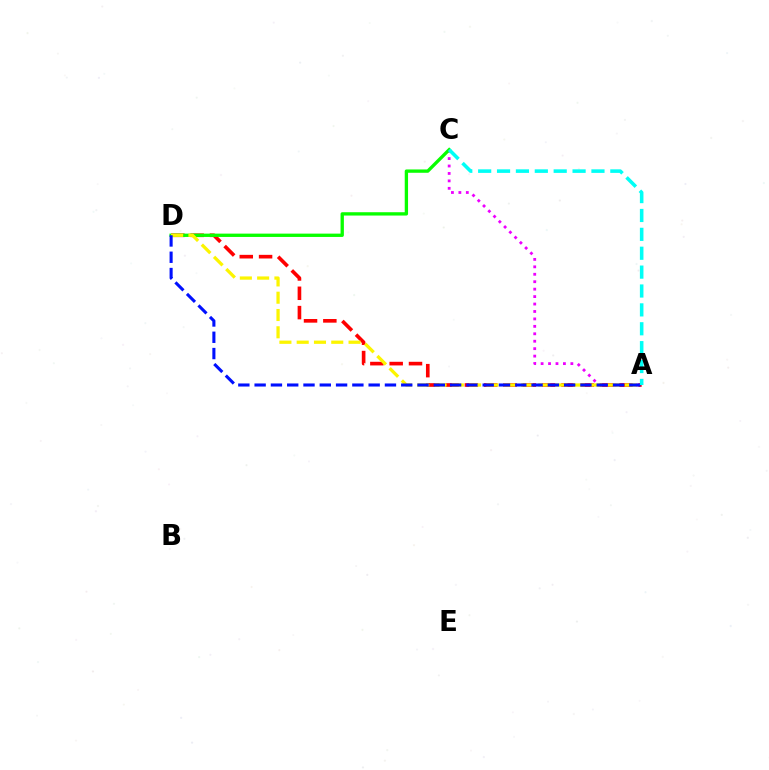{('A', 'C'): [{'color': '#ee00ff', 'line_style': 'dotted', 'thickness': 2.02}, {'color': '#00fff6', 'line_style': 'dashed', 'thickness': 2.57}], ('A', 'D'): [{'color': '#ff0000', 'line_style': 'dashed', 'thickness': 2.62}, {'color': '#fcf500', 'line_style': 'dashed', 'thickness': 2.35}, {'color': '#0010ff', 'line_style': 'dashed', 'thickness': 2.21}], ('C', 'D'): [{'color': '#08ff00', 'line_style': 'solid', 'thickness': 2.39}]}